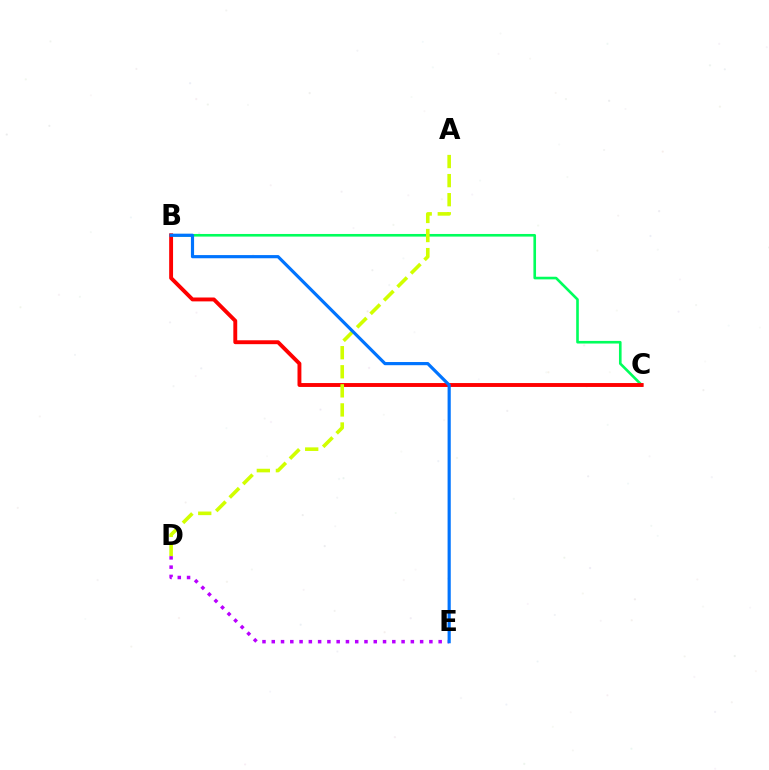{('B', 'C'): [{'color': '#00ff5c', 'line_style': 'solid', 'thickness': 1.89}, {'color': '#ff0000', 'line_style': 'solid', 'thickness': 2.8}], ('D', 'E'): [{'color': '#b900ff', 'line_style': 'dotted', 'thickness': 2.52}], ('A', 'D'): [{'color': '#d1ff00', 'line_style': 'dashed', 'thickness': 2.59}], ('B', 'E'): [{'color': '#0074ff', 'line_style': 'solid', 'thickness': 2.28}]}